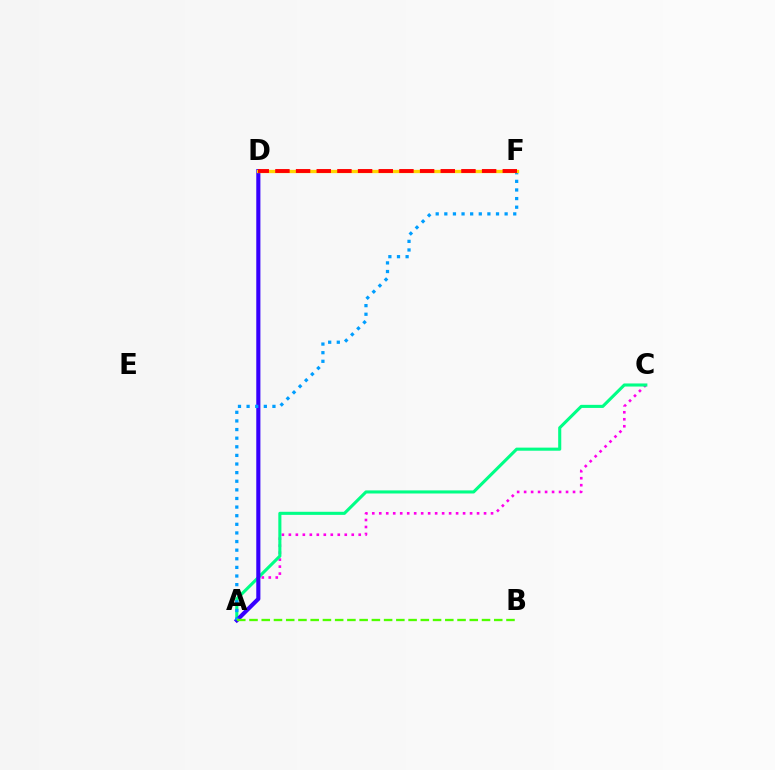{('A', 'C'): [{'color': '#ff00ed', 'line_style': 'dotted', 'thickness': 1.9}, {'color': '#00ff86', 'line_style': 'solid', 'thickness': 2.22}], ('A', 'D'): [{'color': '#3700ff', 'line_style': 'solid', 'thickness': 2.96}], ('A', 'F'): [{'color': '#009eff', 'line_style': 'dotted', 'thickness': 2.34}], ('D', 'F'): [{'color': '#ffd500', 'line_style': 'solid', 'thickness': 2.37}, {'color': '#ff0000', 'line_style': 'dashed', 'thickness': 2.81}], ('A', 'B'): [{'color': '#4fff00', 'line_style': 'dashed', 'thickness': 1.66}]}